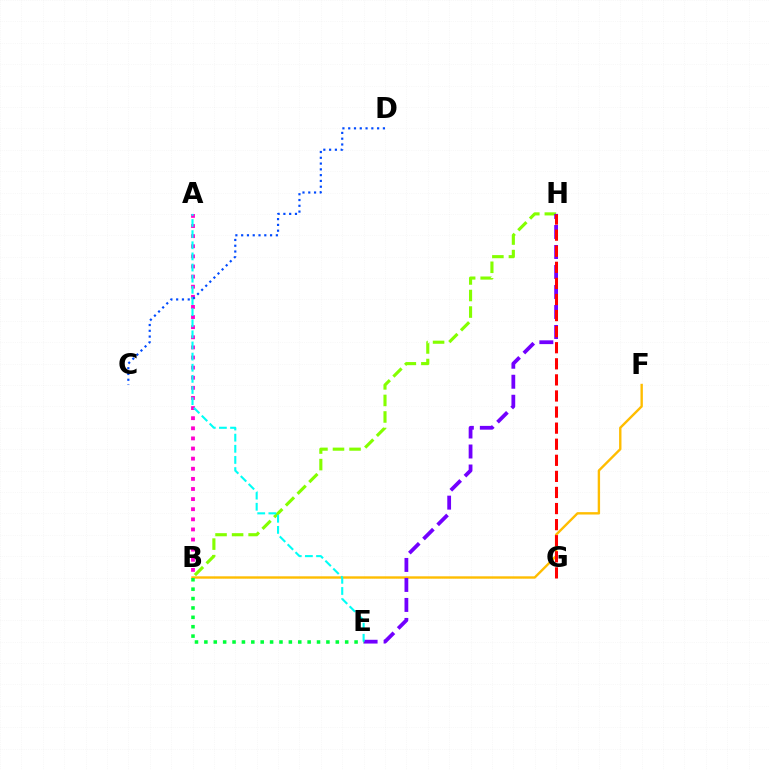{('B', 'F'): [{'color': '#ffbd00', 'line_style': 'solid', 'thickness': 1.72}], ('A', 'B'): [{'color': '#ff00cf', 'line_style': 'dotted', 'thickness': 2.75}], ('B', 'H'): [{'color': '#84ff00', 'line_style': 'dashed', 'thickness': 2.25}], ('E', 'H'): [{'color': '#7200ff', 'line_style': 'dashed', 'thickness': 2.72}], ('A', 'E'): [{'color': '#00fff6', 'line_style': 'dashed', 'thickness': 1.51}], ('C', 'D'): [{'color': '#004bff', 'line_style': 'dotted', 'thickness': 1.57}], ('B', 'E'): [{'color': '#00ff39', 'line_style': 'dotted', 'thickness': 2.55}], ('G', 'H'): [{'color': '#ff0000', 'line_style': 'dashed', 'thickness': 2.18}]}